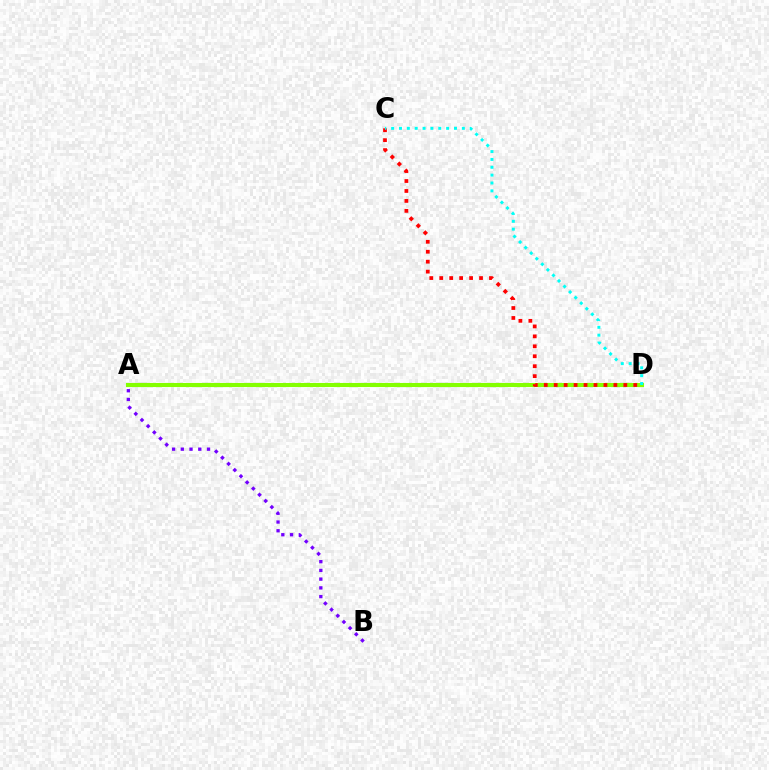{('A', 'B'): [{'color': '#7200ff', 'line_style': 'dotted', 'thickness': 2.37}], ('A', 'D'): [{'color': '#84ff00', 'line_style': 'solid', 'thickness': 2.95}], ('C', 'D'): [{'color': '#ff0000', 'line_style': 'dotted', 'thickness': 2.7}, {'color': '#00fff6', 'line_style': 'dotted', 'thickness': 2.14}]}